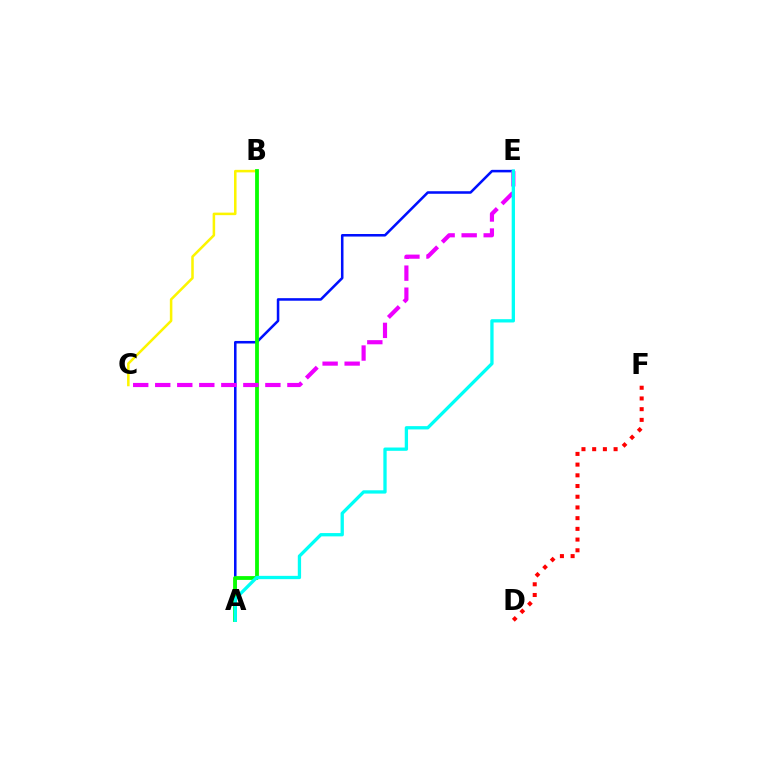{('A', 'E'): [{'color': '#0010ff', 'line_style': 'solid', 'thickness': 1.83}, {'color': '#00fff6', 'line_style': 'solid', 'thickness': 2.38}], ('B', 'C'): [{'color': '#fcf500', 'line_style': 'solid', 'thickness': 1.83}], ('A', 'B'): [{'color': '#08ff00', 'line_style': 'solid', 'thickness': 2.74}], ('C', 'E'): [{'color': '#ee00ff', 'line_style': 'dashed', 'thickness': 2.99}], ('D', 'F'): [{'color': '#ff0000', 'line_style': 'dotted', 'thickness': 2.91}]}